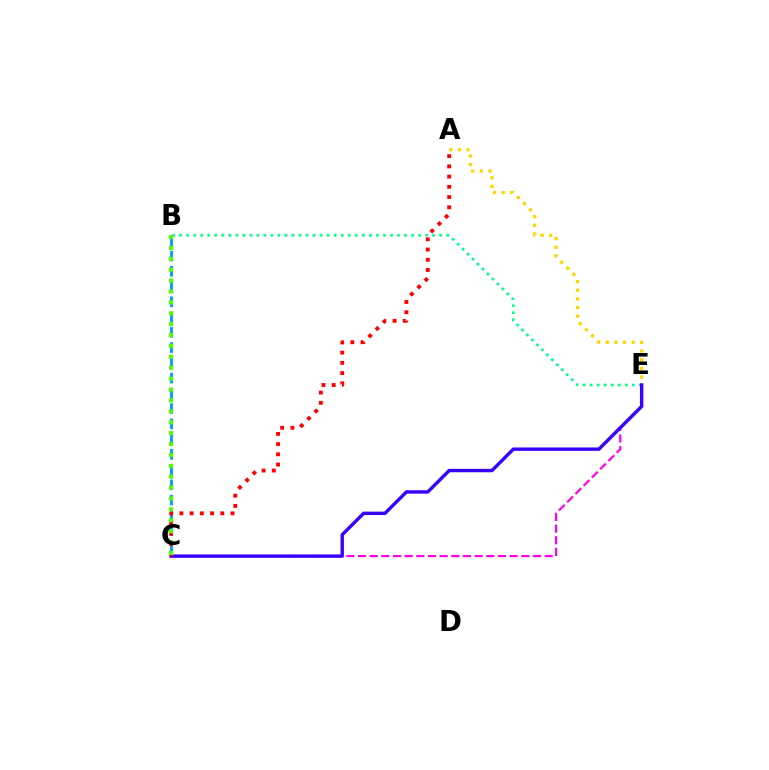{('B', 'E'): [{'color': '#00ff86', 'line_style': 'dotted', 'thickness': 1.91}], ('C', 'E'): [{'color': '#ff00ed', 'line_style': 'dashed', 'thickness': 1.58}, {'color': '#3700ff', 'line_style': 'solid', 'thickness': 2.45}], ('A', 'E'): [{'color': '#ffd500', 'line_style': 'dotted', 'thickness': 2.35}], ('B', 'C'): [{'color': '#009eff', 'line_style': 'dashed', 'thickness': 2.07}, {'color': '#4fff00', 'line_style': 'dotted', 'thickness': 2.96}], ('A', 'C'): [{'color': '#ff0000', 'line_style': 'dotted', 'thickness': 2.78}]}